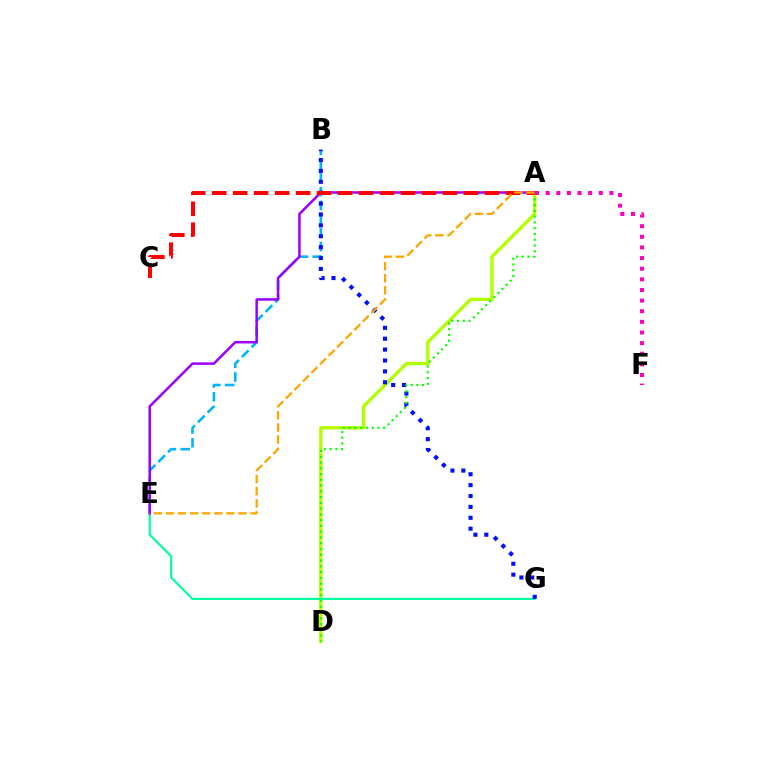{('A', 'D'): [{'color': '#b3ff00', 'line_style': 'solid', 'thickness': 2.42}, {'color': '#08ff00', 'line_style': 'dotted', 'thickness': 1.57}], ('E', 'G'): [{'color': '#00ff9d', 'line_style': 'solid', 'thickness': 1.54}], ('B', 'E'): [{'color': '#00b5ff', 'line_style': 'dashed', 'thickness': 1.86}], ('A', 'F'): [{'color': '#ff00bd', 'line_style': 'dotted', 'thickness': 2.89}], ('B', 'G'): [{'color': '#0010ff', 'line_style': 'dotted', 'thickness': 2.96}], ('A', 'E'): [{'color': '#9b00ff', 'line_style': 'solid', 'thickness': 1.81}, {'color': '#ffa500', 'line_style': 'dashed', 'thickness': 1.64}], ('A', 'C'): [{'color': '#ff0000', 'line_style': 'dashed', 'thickness': 2.85}]}